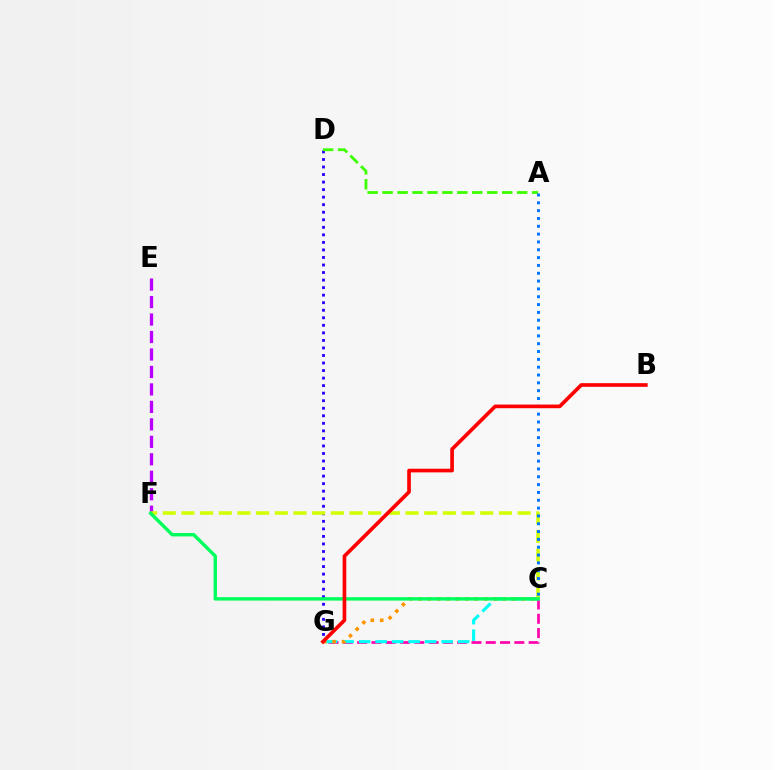{('D', 'G'): [{'color': '#2500ff', 'line_style': 'dotted', 'thickness': 2.05}], ('E', 'F'): [{'color': '#b900ff', 'line_style': 'dashed', 'thickness': 2.37}], ('C', 'G'): [{'color': '#ff00ac', 'line_style': 'dashed', 'thickness': 1.94}, {'color': '#00fff6', 'line_style': 'dashed', 'thickness': 2.24}, {'color': '#ff9400', 'line_style': 'dotted', 'thickness': 2.56}], ('C', 'F'): [{'color': '#d1ff00', 'line_style': 'dashed', 'thickness': 2.54}, {'color': '#00ff5c', 'line_style': 'solid', 'thickness': 2.45}], ('A', 'D'): [{'color': '#3dff00', 'line_style': 'dashed', 'thickness': 2.03}], ('A', 'C'): [{'color': '#0074ff', 'line_style': 'dotted', 'thickness': 2.13}], ('B', 'G'): [{'color': '#ff0000', 'line_style': 'solid', 'thickness': 2.64}]}